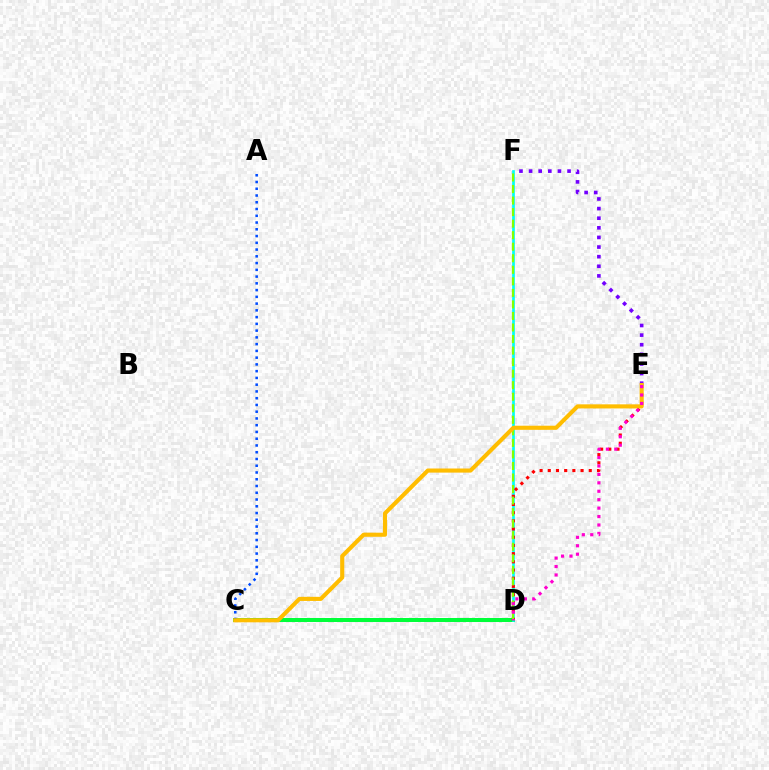{('E', 'F'): [{'color': '#7200ff', 'line_style': 'dotted', 'thickness': 2.61}], ('C', 'D'): [{'color': '#00ff39', 'line_style': 'solid', 'thickness': 2.87}], ('D', 'F'): [{'color': '#00fff6', 'line_style': 'solid', 'thickness': 1.94}, {'color': '#84ff00', 'line_style': 'dashed', 'thickness': 1.57}], ('A', 'C'): [{'color': '#004bff', 'line_style': 'dotted', 'thickness': 1.84}], ('D', 'E'): [{'color': '#ff0000', 'line_style': 'dotted', 'thickness': 2.23}, {'color': '#ff00cf', 'line_style': 'dotted', 'thickness': 2.29}], ('C', 'E'): [{'color': '#ffbd00', 'line_style': 'solid', 'thickness': 2.96}]}